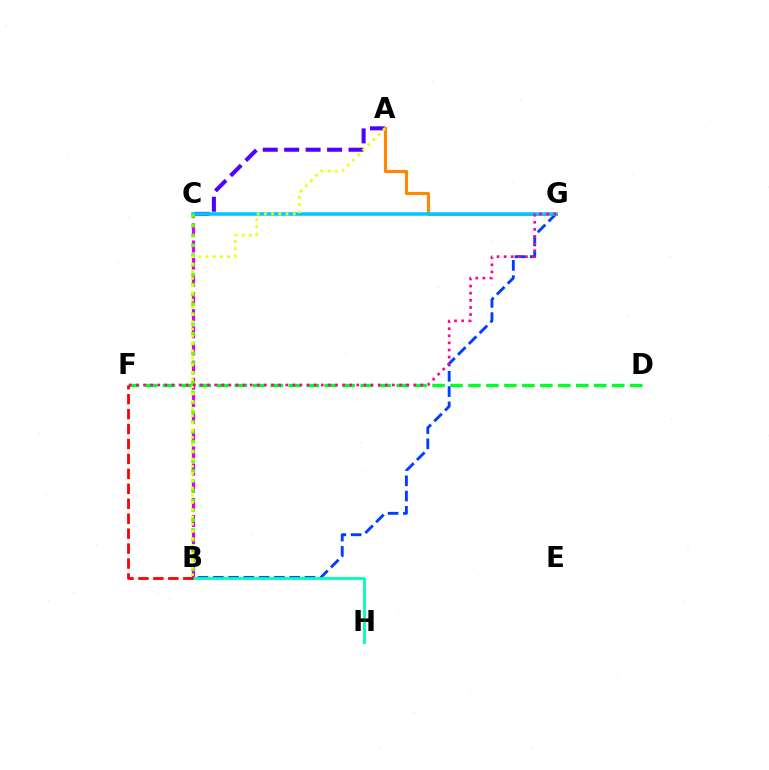{('A', 'C'): [{'color': '#4f00ff', 'line_style': 'dashed', 'thickness': 2.91}], ('B', 'C'): [{'color': '#d600ff', 'line_style': 'dashed', 'thickness': 2.33}, {'color': '#66ff00', 'line_style': 'dotted', 'thickness': 2.67}], ('A', 'G'): [{'color': '#ff8800', 'line_style': 'solid', 'thickness': 2.25}], ('B', 'G'): [{'color': '#003fff', 'line_style': 'dashed', 'thickness': 2.08}], ('C', 'G'): [{'color': '#00c7ff', 'line_style': 'solid', 'thickness': 2.53}], ('D', 'F'): [{'color': '#00ff27', 'line_style': 'dashed', 'thickness': 2.44}], ('A', 'B'): [{'color': '#eeff00', 'line_style': 'dotted', 'thickness': 1.96}], ('B', 'H'): [{'color': '#00ffaf', 'line_style': 'solid', 'thickness': 2.02}], ('F', 'G'): [{'color': '#ff00a0', 'line_style': 'dotted', 'thickness': 1.93}], ('B', 'F'): [{'color': '#ff0000', 'line_style': 'dashed', 'thickness': 2.03}]}